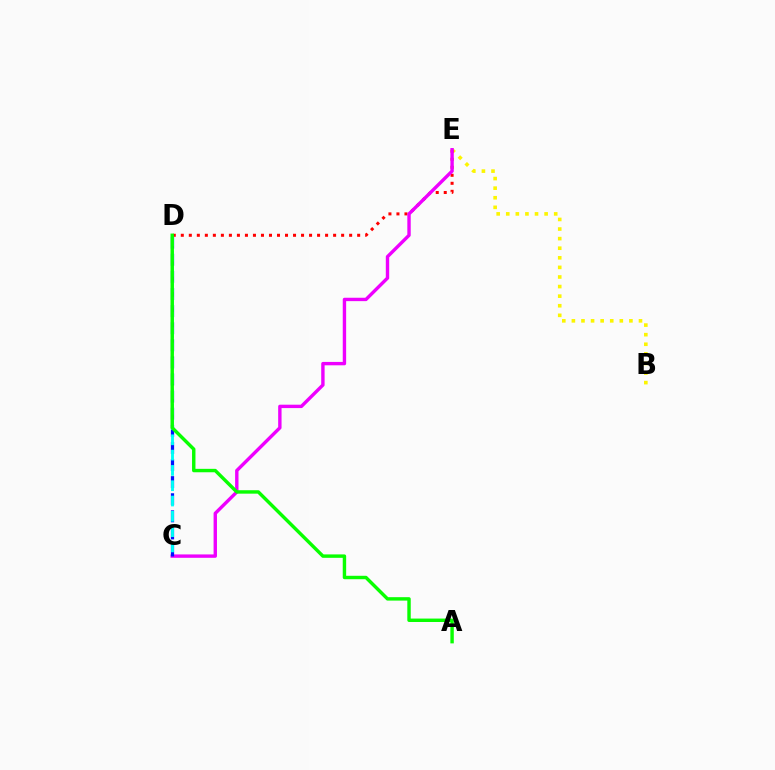{('B', 'E'): [{'color': '#fcf500', 'line_style': 'dotted', 'thickness': 2.6}], ('D', 'E'): [{'color': '#ff0000', 'line_style': 'dotted', 'thickness': 2.18}], ('C', 'E'): [{'color': '#ee00ff', 'line_style': 'solid', 'thickness': 2.44}], ('C', 'D'): [{'color': '#0010ff', 'line_style': 'dashed', 'thickness': 2.32}, {'color': '#00fff6', 'line_style': 'dashed', 'thickness': 2.08}], ('A', 'D'): [{'color': '#08ff00', 'line_style': 'solid', 'thickness': 2.46}]}